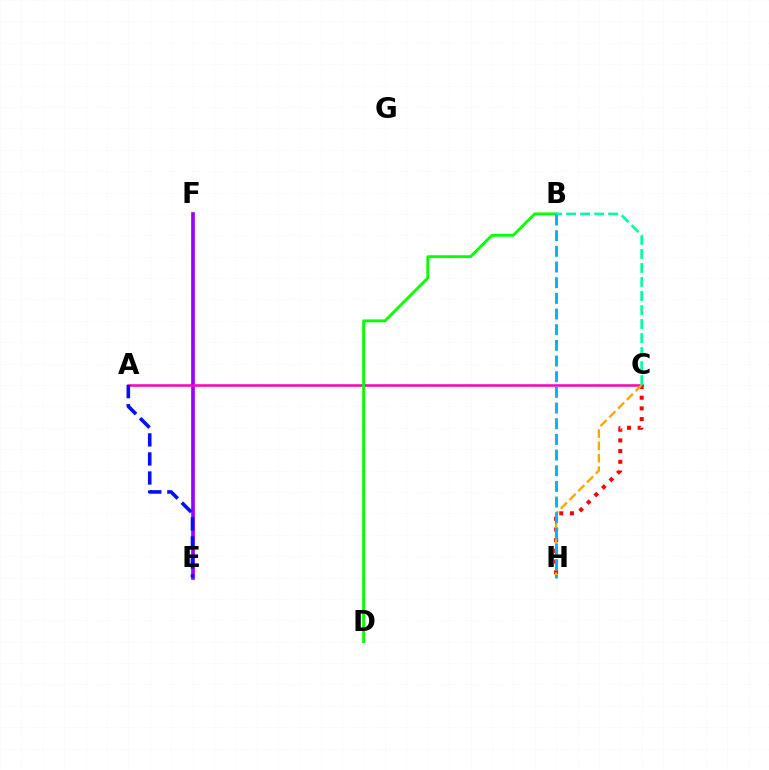{('E', 'F'): [{'color': '#b3ff00', 'line_style': 'dashed', 'thickness': 1.71}, {'color': '#9b00ff', 'line_style': 'solid', 'thickness': 2.65}], ('A', 'C'): [{'color': '#ff00bd', 'line_style': 'solid', 'thickness': 1.83}], ('B', 'D'): [{'color': '#08ff00', 'line_style': 'solid', 'thickness': 2.05}], ('A', 'E'): [{'color': '#0010ff', 'line_style': 'dashed', 'thickness': 2.59}], ('C', 'H'): [{'color': '#ff0000', 'line_style': 'dotted', 'thickness': 2.9}, {'color': '#ffa500', 'line_style': 'dashed', 'thickness': 1.68}], ('B', 'C'): [{'color': '#00ff9d', 'line_style': 'dashed', 'thickness': 1.9}], ('B', 'H'): [{'color': '#00b5ff', 'line_style': 'dashed', 'thickness': 2.13}]}